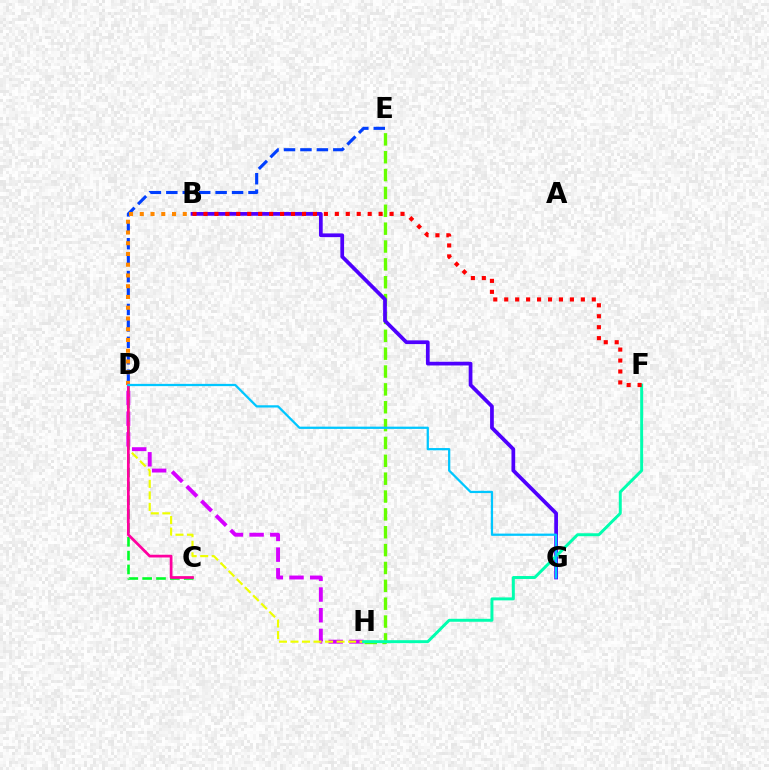{('D', 'H'): [{'color': '#d600ff', 'line_style': 'dashed', 'thickness': 2.81}, {'color': '#eeff00', 'line_style': 'dashed', 'thickness': 1.57}], ('E', 'H'): [{'color': '#66ff00', 'line_style': 'dashed', 'thickness': 2.43}], ('D', 'E'): [{'color': '#003fff', 'line_style': 'dashed', 'thickness': 2.23}], ('C', 'D'): [{'color': '#00ff27', 'line_style': 'dashed', 'thickness': 1.88}, {'color': '#ff00a0', 'line_style': 'solid', 'thickness': 1.97}], ('B', 'G'): [{'color': '#4f00ff', 'line_style': 'solid', 'thickness': 2.69}], ('F', 'H'): [{'color': '#00ffaf', 'line_style': 'solid', 'thickness': 2.12}], ('B', 'F'): [{'color': '#ff0000', 'line_style': 'dotted', 'thickness': 2.97}], ('B', 'D'): [{'color': '#ff8800', 'line_style': 'dotted', 'thickness': 2.92}], ('D', 'G'): [{'color': '#00c7ff', 'line_style': 'solid', 'thickness': 1.62}]}